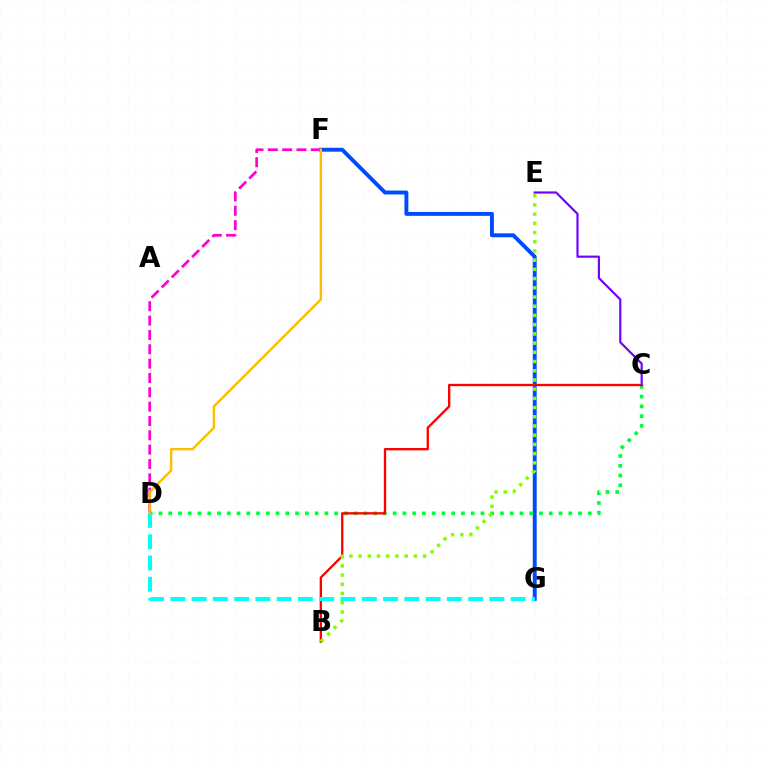{('F', 'G'): [{'color': '#004bff', 'line_style': 'solid', 'thickness': 2.82}], ('C', 'D'): [{'color': '#00ff39', 'line_style': 'dotted', 'thickness': 2.65}], ('D', 'F'): [{'color': '#ff00cf', 'line_style': 'dashed', 'thickness': 1.95}, {'color': '#ffbd00', 'line_style': 'solid', 'thickness': 1.73}], ('B', 'C'): [{'color': '#ff0000', 'line_style': 'solid', 'thickness': 1.67}], ('C', 'E'): [{'color': '#7200ff', 'line_style': 'solid', 'thickness': 1.56}], ('B', 'E'): [{'color': '#84ff00', 'line_style': 'dotted', 'thickness': 2.5}], ('D', 'G'): [{'color': '#00fff6', 'line_style': 'dashed', 'thickness': 2.89}]}